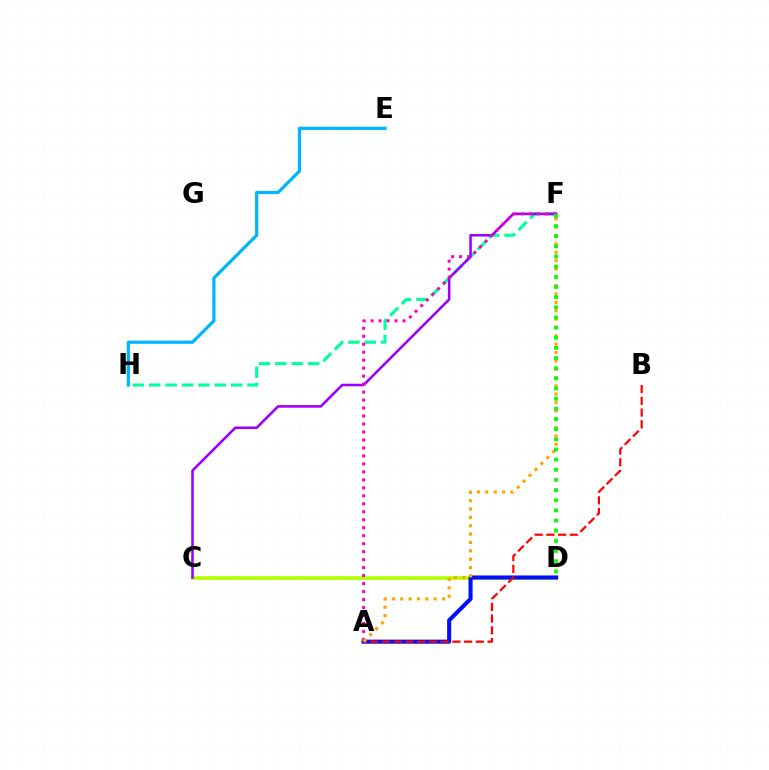{('C', 'D'): [{'color': '#b3ff00', 'line_style': 'solid', 'thickness': 2.64}], ('A', 'D'): [{'color': '#0010ff', 'line_style': 'solid', 'thickness': 2.95}], ('A', 'B'): [{'color': '#ff0000', 'line_style': 'dashed', 'thickness': 1.59}], ('F', 'H'): [{'color': '#00ff9d', 'line_style': 'dashed', 'thickness': 2.23}], ('C', 'F'): [{'color': '#9b00ff', 'line_style': 'solid', 'thickness': 1.84}], ('E', 'H'): [{'color': '#00b5ff', 'line_style': 'solid', 'thickness': 2.32}], ('A', 'F'): [{'color': '#ff00bd', 'line_style': 'dotted', 'thickness': 2.17}, {'color': '#ffa500', 'line_style': 'dotted', 'thickness': 2.27}], ('D', 'F'): [{'color': '#08ff00', 'line_style': 'dotted', 'thickness': 2.76}]}